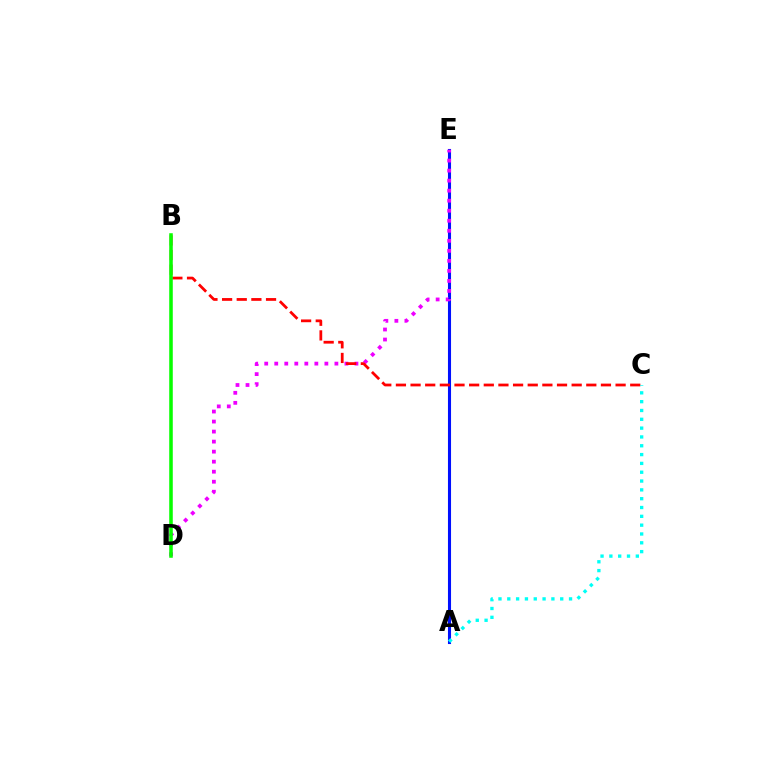{('A', 'E'): [{'color': '#fcf500', 'line_style': 'solid', 'thickness': 2.15}, {'color': '#0010ff', 'line_style': 'solid', 'thickness': 2.21}], ('D', 'E'): [{'color': '#ee00ff', 'line_style': 'dotted', 'thickness': 2.72}], ('B', 'C'): [{'color': '#ff0000', 'line_style': 'dashed', 'thickness': 1.99}], ('A', 'C'): [{'color': '#00fff6', 'line_style': 'dotted', 'thickness': 2.4}], ('B', 'D'): [{'color': '#08ff00', 'line_style': 'solid', 'thickness': 2.55}]}